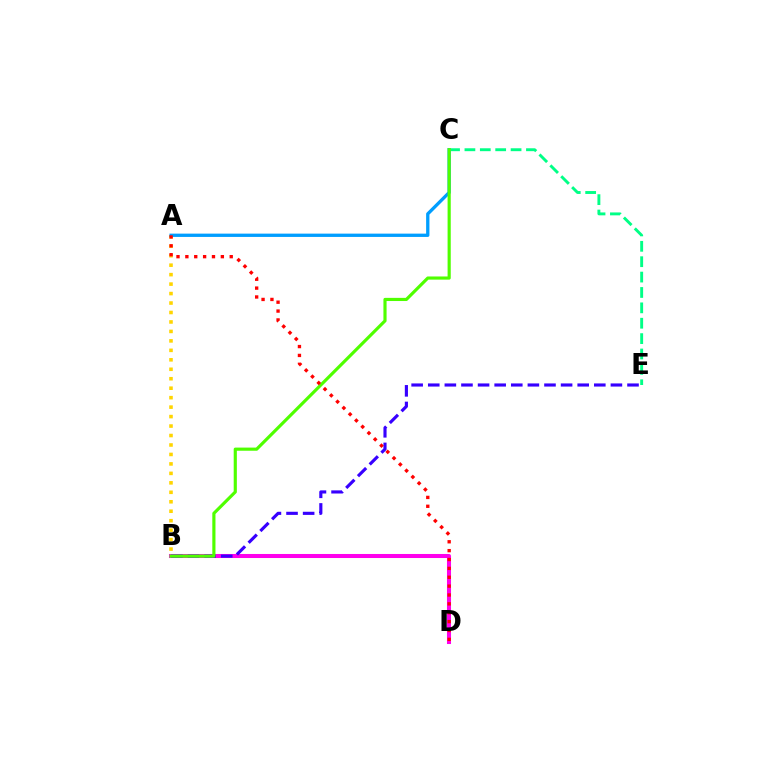{('A', 'B'): [{'color': '#ffd500', 'line_style': 'dotted', 'thickness': 2.57}], ('B', 'D'): [{'color': '#ff00ed', 'line_style': 'solid', 'thickness': 2.91}], ('A', 'C'): [{'color': '#009eff', 'line_style': 'solid', 'thickness': 2.38}], ('B', 'E'): [{'color': '#3700ff', 'line_style': 'dashed', 'thickness': 2.26}], ('C', 'E'): [{'color': '#00ff86', 'line_style': 'dashed', 'thickness': 2.09}], ('B', 'C'): [{'color': '#4fff00', 'line_style': 'solid', 'thickness': 2.27}], ('A', 'D'): [{'color': '#ff0000', 'line_style': 'dotted', 'thickness': 2.41}]}